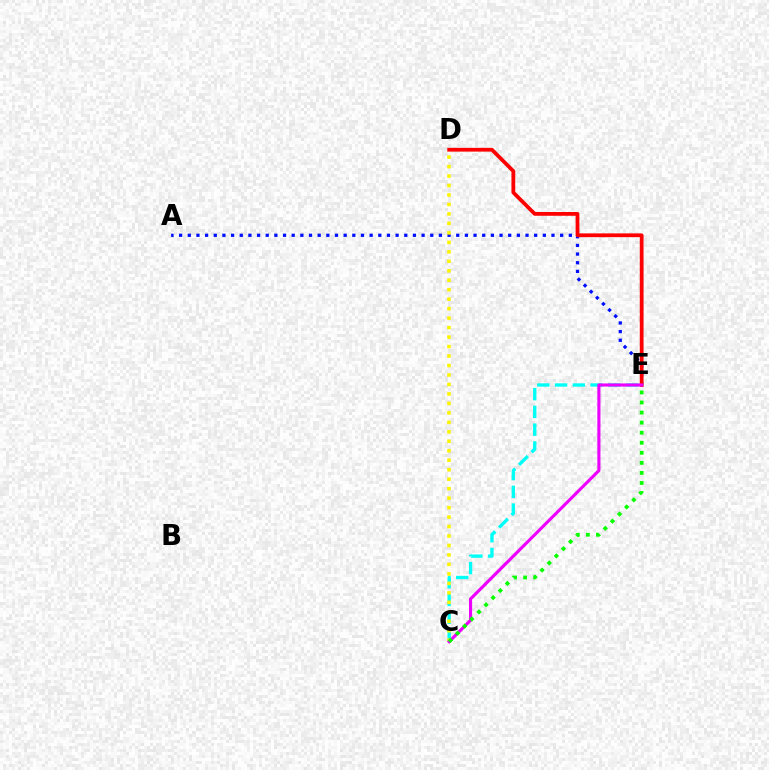{('A', 'E'): [{'color': '#0010ff', 'line_style': 'dotted', 'thickness': 2.35}], ('D', 'E'): [{'color': '#ff0000', 'line_style': 'solid', 'thickness': 2.72}], ('C', 'E'): [{'color': '#00fff6', 'line_style': 'dashed', 'thickness': 2.41}, {'color': '#ee00ff', 'line_style': 'solid', 'thickness': 2.25}, {'color': '#08ff00', 'line_style': 'dotted', 'thickness': 2.73}], ('C', 'D'): [{'color': '#fcf500', 'line_style': 'dotted', 'thickness': 2.57}]}